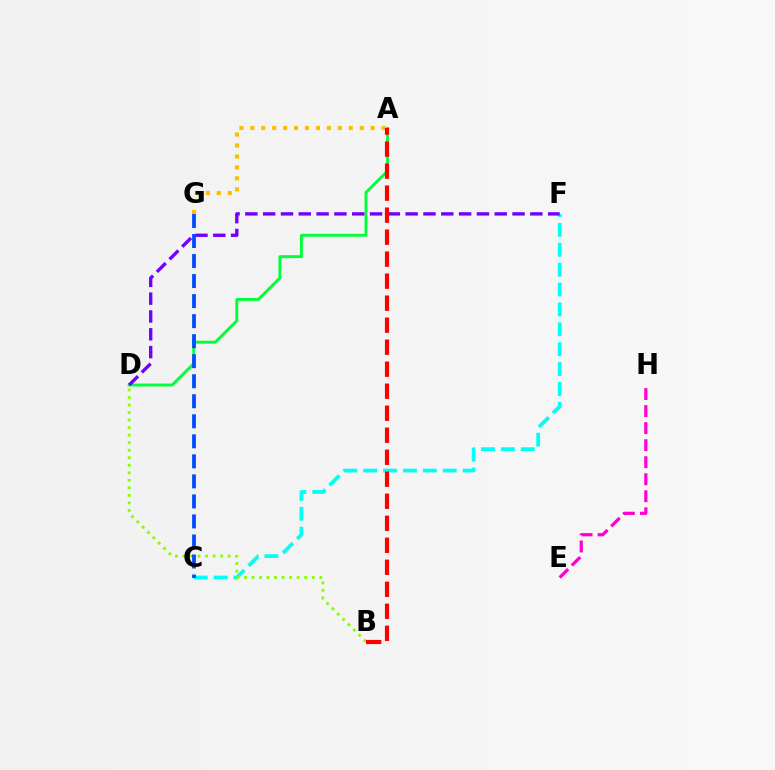{('E', 'H'): [{'color': '#ff00cf', 'line_style': 'dashed', 'thickness': 2.31}], ('A', 'D'): [{'color': '#00ff39', 'line_style': 'solid', 'thickness': 2.09}], ('C', 'F'): [{'color': '#00fff6', 'line_style': 'dashed', 'thickness': 2.7}], ('B', 'D'): [{'color': '#84ff00', 'line_style': 'dotted', 'thickness': 2.05}], ('D', 'F'): [{'color': '#7200ff', 'line_style': 'dashed', 'thickness': 2.42}], ('A', 'G'): [{'color': '#ffbd00', 'line_style': 'dotted', 'thickness': 2.97}], ('C', 'G'): [{'color': '#004bff', 'line_style': 'dashed', 'thickness': 2.72}], ('A', 'B'): [{'color': '#ff0000', 'line_style': 'dashed', 'thickness': 2.99}]}